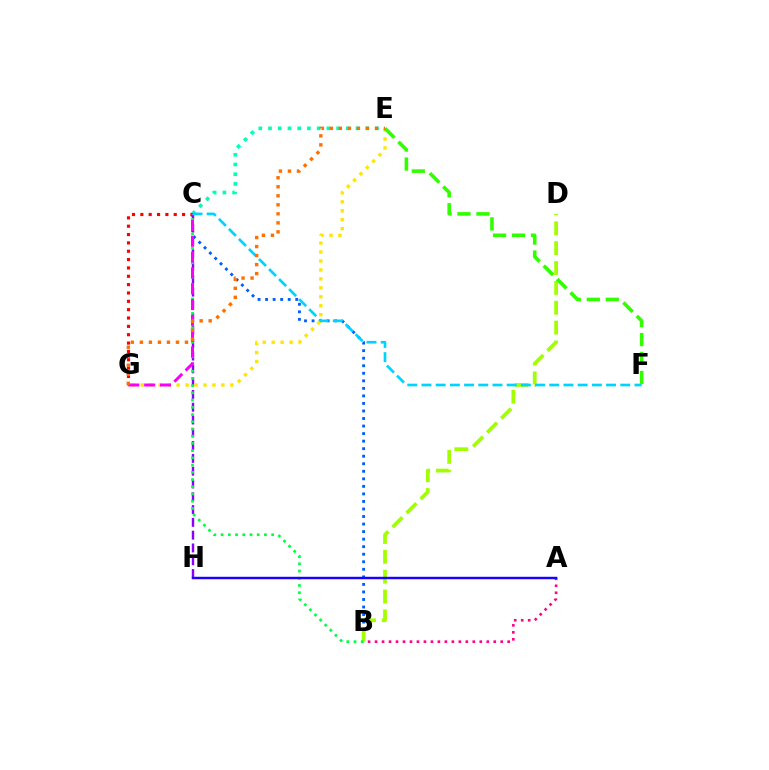{('B', 'C'): [{'color': '#005dff', 'line_style': 'dotted', 'thickness': 2.05}, {'color': '#00ff45', 'line_style': 'dotted', 'thickness': 1.96}], ('C', 'H'): [{'color': '#8a00ff', 'line_style': 'dashed', 'thickness': 1.74}], ('C', 'E'): [{'color': '#00ffbb', 'line_style': 'dotted', 'thickness': 2.64}], ('A', 'B'): [{'color': '#ff0088', 'line_style': 'dotted', 'thickness': 1.9}], ('E', 'G'): [{'color': '#ffe600', 'line_style': 'dotted', 'thickness': 2.43}, {'color': '#ff7000', 'line_style': 'dotted', 'thickness': 2.45}], ('B', 'D'): [{'color': '#a2ff00', 'line_style': 'dashed', 'thickness': 2.7}], ('E', 'F'): [{'color': '#31ff00', 'line_style': 'dashed', 'thickness': 2.58}], ('C', 'G'): [{'color': '#ff0000', 'line_style': 'dotted', 'thickness': 2.27}, {'color': '#fa00f9', 'line_style': 'dashed', 'thickness': 2.15}], ('C', 'F'): [{'color': '#00d3ff', 'line_style': 'dashed', 'thickness': 1.93}], ('A', 'H'): [{'color': '#1900ff', 'line_style': 'solid', 'thickness': 1.76}]}